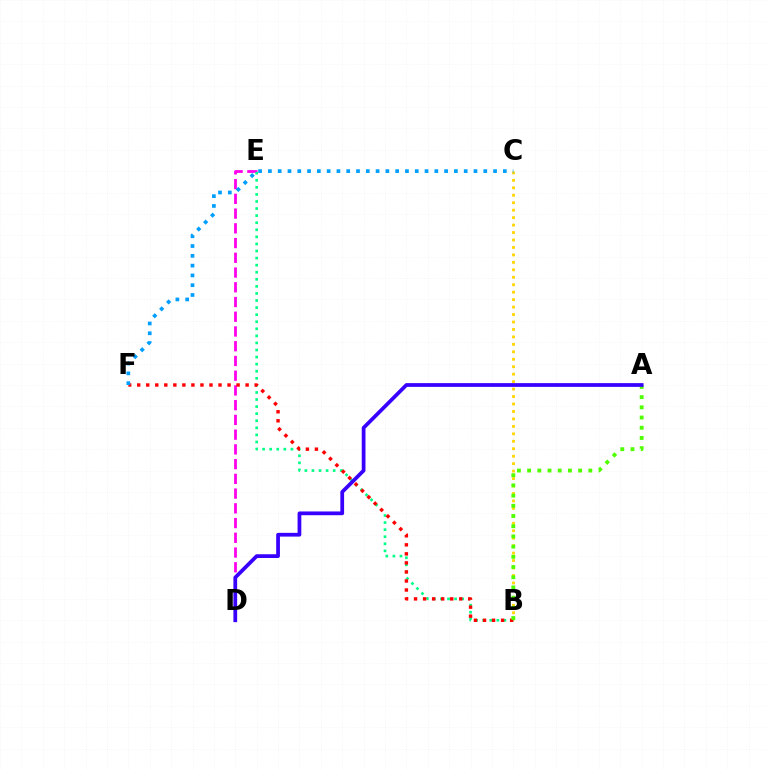{('D', 'E'): [{'color': '#ff00ed', 'line_style': 'dashed', 'thickness': 2.0}], ('B', 'C'): [{'color': '#ffd500', 'line_style': 'dotted', 'thickness': 2.03}], ('B', 'E'): [{'color': '#00ff86', 'line_style': 'dotted', 'thickness': 1.92}], ('B', 'F'): [{'color': '#ff0000', 'line_style': 'dotted', 'thickness': 2.45}], ('C', 'F'): [{'color': '#009eff', 'line_style': 'dotted', 'thickness': 2.66}], ('A', 'B'): [{'color': '#4fff00', 'line_style': 'dotted', 'thickness': 2.77}], ('A', 'D'): [{'color': '#3700ff', 'line_style': 'solid', 'thickness': 2.69}]}